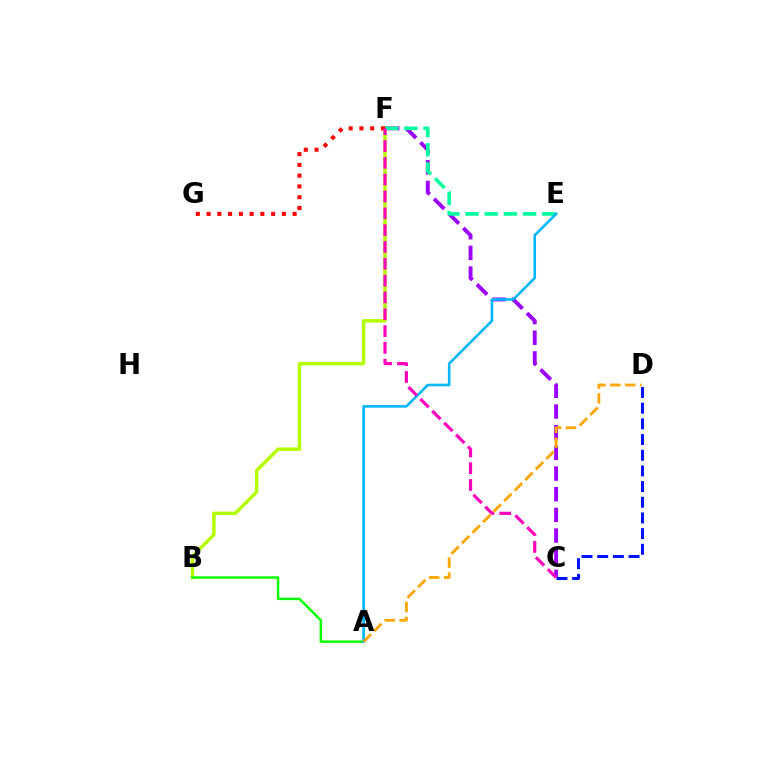{('B', 'F'): [{'color': '#b3ff00', 'line_style': 'solid', 'thickness': 2.5}], ('C', 'F'): [{'color': '#9b00ff', 'line_style': 'dashed', 'thickness': 2.81}, {'color': '#ff00bd', 'line_style': 'dashed', 'thickness': 2.29}], ('E', 'F'): [{'color': '#00ff9d', 'line_style': 'dashed', 'thickness': 2.6}], ('A', 'B'): [{'color': '#08ff00', 'line_style': 'solid', 'thickness': 1.77}], ('A', 'E'): [{'color': '#00b5ff', 'line_style': 'solid', 'thickness': 1.87}], ('C', 'D'): [{'color': '#0010ff', 'line_style': 'dashed', 'thickness': 2.13}], ('F', 'G'): [{'color': '#ff0000', 'line_style': 'dotted', 'thickness': 2.92}], ('A', 'D'): [{'color': '#ffa500', 'line_style': 'dashed', 'thickness': 2.03}]}